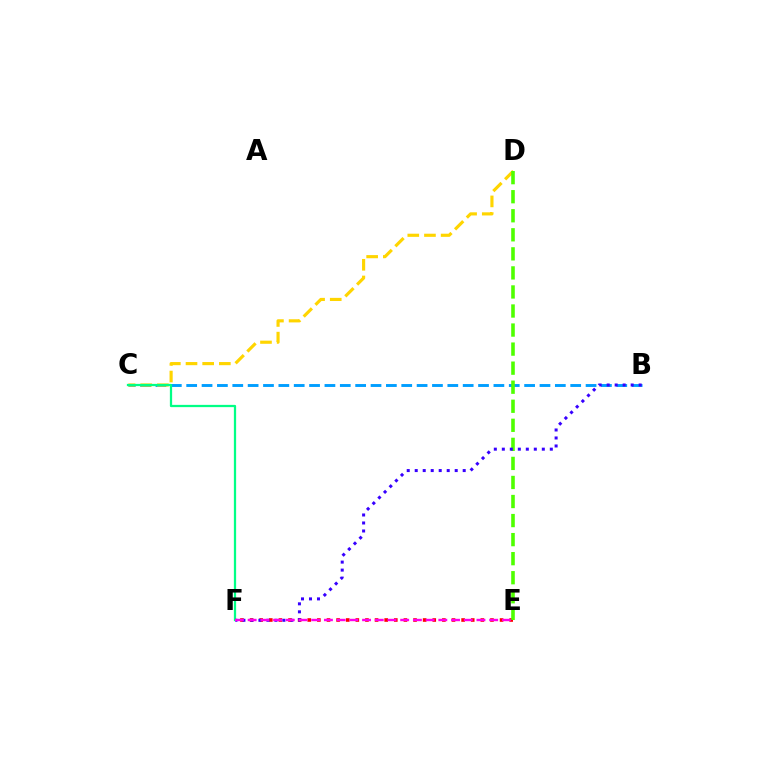{('E', 'F'): [{'color': '#ff0000', 'line_style': 'dotted', 'thickness': 2.61}, {'color': '#ff00ed', 'line_style': 'dashed', 'thickness': 1.73}], ('B', 'C'): [{'color': '#009eff', 'line_style': 'dashed', 'thickness': 2.09}], ('C', 'D'): [{'color': '#ffd500', 'line_style': 'dashed', 'thickness': 2.26}], ('D', 'E'): [{'color': '#4fff00', 'line_style': 'dashed', 'thickness': 2.59}], ('C', 'F'): [{'color': '#00ff86', 'line_style': 'solid', 'thickness': 1.63}], ('B', 'F'): [{'color': '#3700ff', 'line_style': 'dotted', 'thickness': 2.17}]}